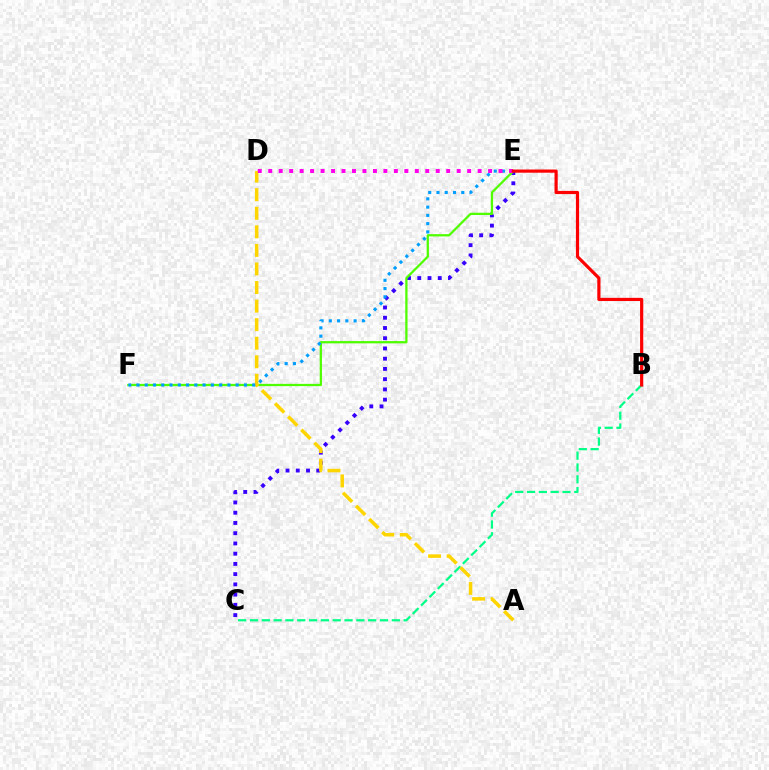{('C', 'E'): [{'color': '#3700ff', 'line_style': 'dotted', 'thickness': 2.78}], ('E', 'F'): [{'color': '#4fff00', 'line_style': 'solid', 'thickness': 1.63}, {'color': '#009eff', 'line_style': 'dotted', 'thickness': 2.25}], ('B', 'C'): [{'color': '#00ff86', 'line_style': 'dashed', 'thickness': 1.61}], ('A', 'D'): [{'color': '#ffd500', 'line_style': 'dashed', 'thickness': 2.52}], ('D', 'E'): [{'color': '#ff00ed', 'line_style': 'dotted', 'thickness': 2.84}], ('B', 'E'): [{'color': '#ff0000', 'line_style': 'solid', 'thickness': 2.3}]}